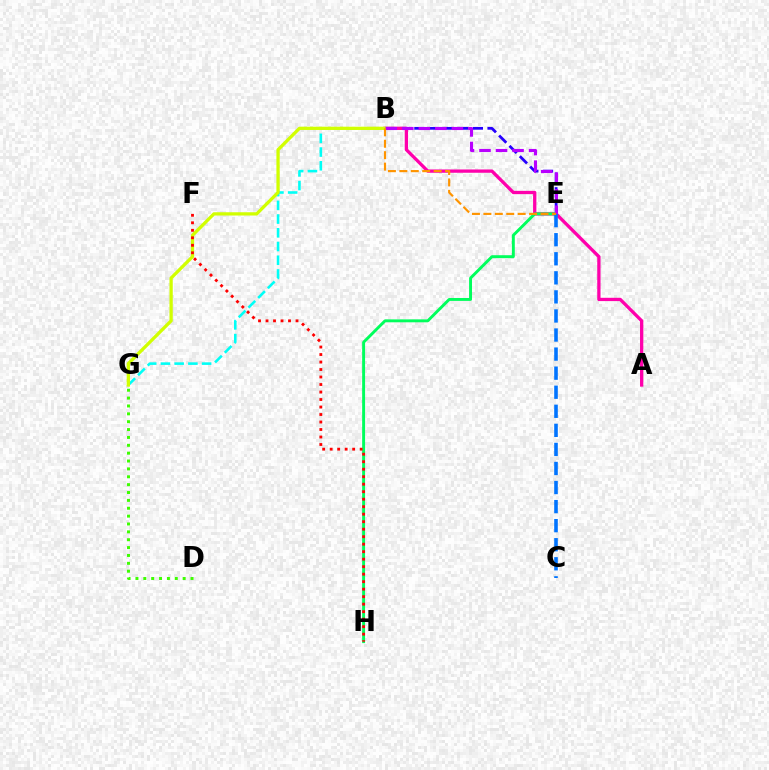{('B', 'G'): [{'color': '#00fff6', 'line_style': 'dashed', 'thickness': 1.86}, {'color': '#d1ff00', 'line_style': 'solid', 'thickness': 2.36}], ('B', 'E'): [{'color': '#2500ff', 'line_style': 'dashed', 'thickness': 1.99}, {'color': '#b900ff', 'line_style': 'dashed', 'thickness': 2.25}, {'color': '#ff9400', 'line_style': 'dashed', 'thickness': 1.55}], ('A', 'B'): [{'color': '#ff00ac', 'line_style': 'solid', 'thickness': 2.37}], ('D', 'G'): [{'color': '#3dff00', 'line_style': 'dotted', 'thickness': 2.14}], ('E', 'H'): [{'color': '#00ff5c', 'line_style': 'solid', 'thickness': 2.1}], ('F', 'H'): [{'color': '#ff0000', 'line_style': 'dotted', 'thickness': 2.04}], ('C', 'E'): [{'color': '#0074ff', 'line_style': 'dashed', 'thickness': 2.59}]}